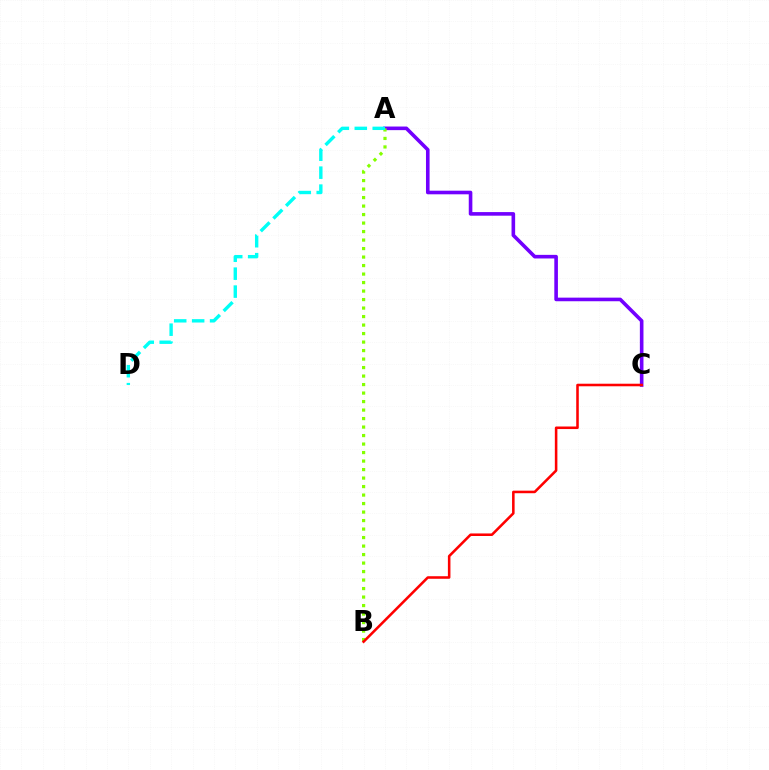{('A', 'C'): [{'color': '#7200ff', 'line_style': 'solid', 'thickness': 2.6}], ('A', 'B'): [{'color': '#84ff00', 'line_style': 'dotted', 'thickness': 2.31}], ('A', 'D'): [{'color': '#00fff6', 'line_style': 'dashed', 'thickness': 2.44}], ('B', 'C'): [{'color': '#ff0000', 'line_style': 'solid', 'thickness': 1.84}]}